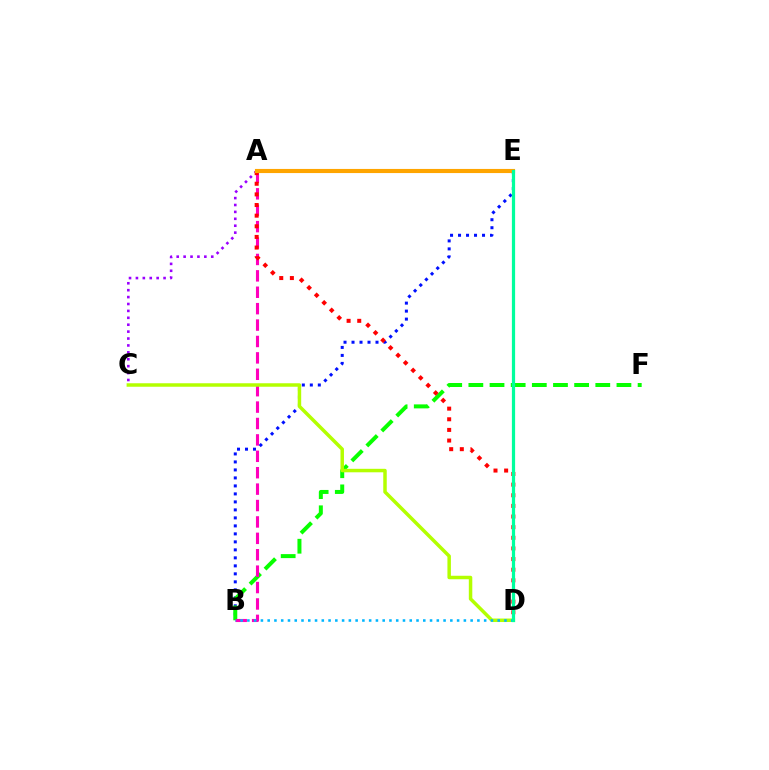{('B', 'E'): [{'color': '#0010ff', 'line_style': 'dotted', 'thickness': 2.17}], ('B', 'F'): [{'color': '#08ff00', 'line_style': 'dashed', 'thickness': 2.87}], ('A', 'B'): [{'color': '#ff00bd', 'line_style': 'dashed', 'thickness': 2.23}], ('A', 'C'): [{'color': '#9b00ff', 'line_style': 'dotted', 'thickness': 1.88}], ('C', 'D'): [{'color': '#b3ff00', 'line_style': 'solid', 'thickness': 2.51}], ('A', 'D'): [{'color': '#ff0000', 'line_style': 'dotted', 'thickness': 2.89}], ('A', 'E'): [{'color': '#ffa500', 'line_style': 'solid', 'thickness': 2.97}], ('B', 'D'): [{'color': '#00b5ff', 'line_style': 'dotted', 'thickness': 1.84}], ('D', 'E'): [{'color': '#00ff9d', 'line_style': 'solid', 'thickness': 2.32}]}